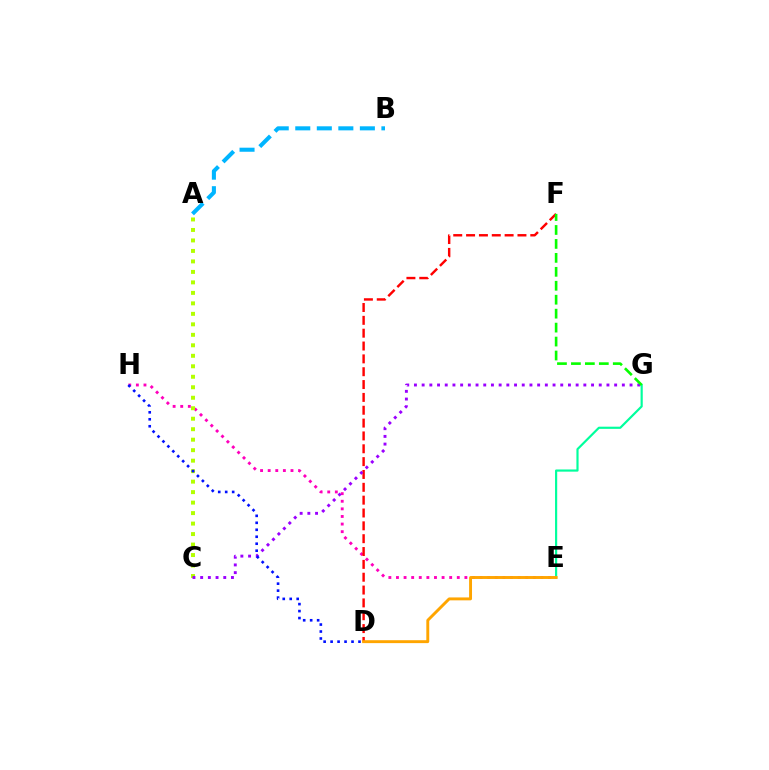{('A', 'B'): [{'color': '#00b5ff', 'line_style': 'dashed', 'thickness': 2.93}], ('E', 'H'): [{'color': '#ff00bd', 'line_style': 'dotted', 'thickness': 2.07}], ('E', 'G'): [{'color': '#00ff9d', 'line_style': 'solid', 'thickness': 1.57}], ('D', 'F'): [{'color': '#ff0000', 'line_style': 'dashed', 'thickness': 1.74}], ('A', 'C'): [{'color': '#b3ff00', 'line_style': 'dotted', 'thickness': 2.85}], ('C', 'G'): [{'color': '#9b00ff', 'line_style': 'dotted', 'thickness': 2.09}], ('D', 'H'): [{'color': '#0010ff', 'line_style': 'dotted', 'thickness': 1.89}], ('D', 'E'): [{'color': '#ffa500', 'line_style': 'solid', 'thickness': 2.1}], ('F', 'G'): [{'color': '#08ff00', 'line_style': 'dashed', 'thickness': 1.89}]}